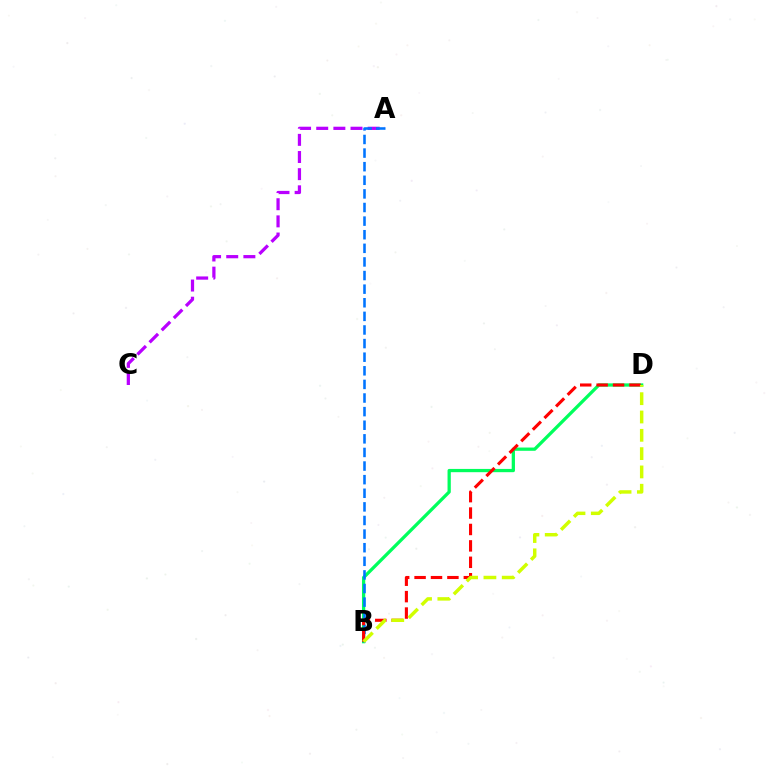{('A', 'C'): [{'color': '#b900ff', 'line_style': 'dashed', 'thickness': 2.33}], ('B', 'D'): [{'color': '#00ff5c', 'line_style': 'solid', 'thickness': 2.35}, {'color': '#ff0000', 'line_style': 'dashed', 'thickness': 2.23}, {'color': '#d1ff00', 'line_style': 'dashed', 'thickness': 2.49}], ('A', 'B'): [{'color': '#0074ff', 'line_style': 'dashed', 'thickness': 1.85}]}